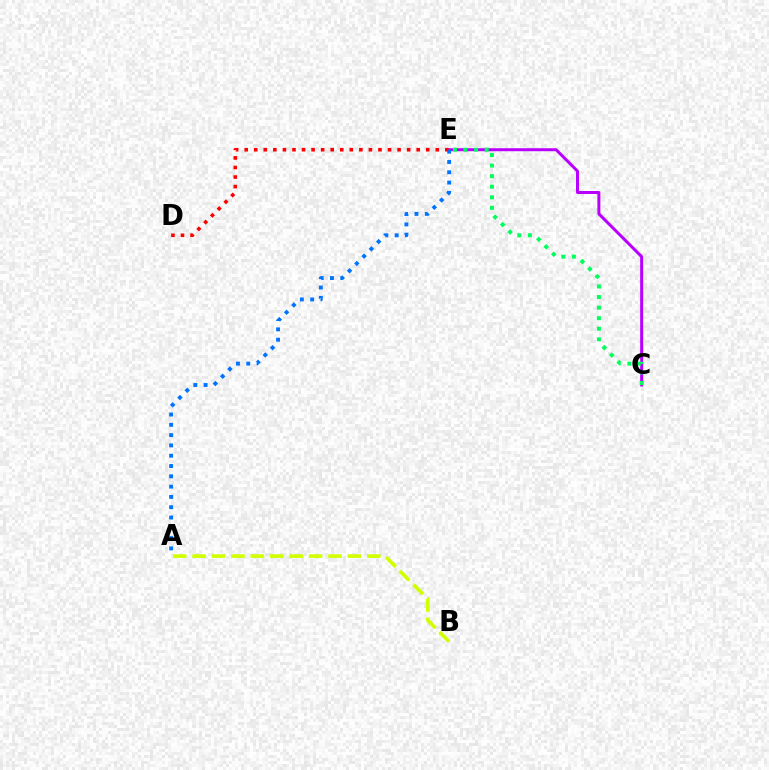{('C', 'E'): [{'color': '#b900ff', 'line_style': 'solid', 'thickness': 2.16}, {'color': '#00ff5c', 'line_style': 'dotted', 'thickness': 2.87}], ('D', 'E'): [{'color': '#ff0000', 'line_style': 'dotted', 'thickness': 2.6}], ('A', 'E'): [{'color': '#0074ff', 'line_style': 'dotted', 'thickness': 2.8}], ('A', 'B'): [{'color': '#d1ff00', 'line_style': 'dashed', 'thickness': 2.64}]}